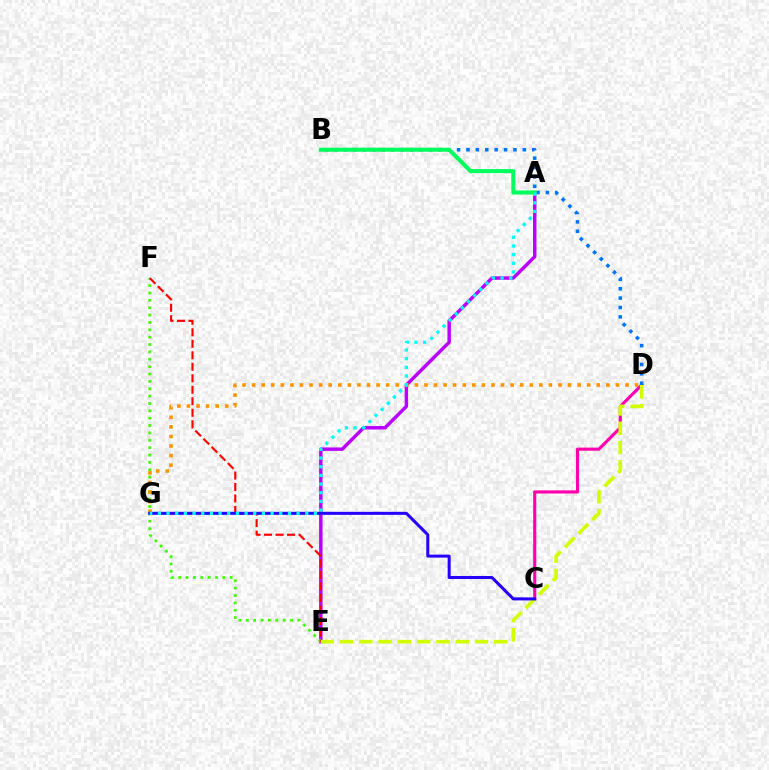{('A', 'E'): [{'color': '#b900ff', 'line_style': 'solid', 'thickness': 2.49}], ('E', 'F'): [{'color': '#3dff00', 'line_style': 'dotted', 'thickness': 2.0}, {'color': '#ff0000', 'line_style': 'dashed', 'thickness': 1.56}], ('D', 'G'): [{'color': '#ff9400', 'line_style': 'dotted', 'thickness': 2.6}], ('C', 'D'): [{'color': '#ff00ac', 'line_style': 'solid', 'thickness': 2.25}], ('D', 'E'): [{'color': '#d1ff00', 'line_style': 'dashed', 'thickness': 2.62}], ('C', 'G'): [{'color': '#2500ff', 'line_style': 'solid', 'thickness': 2.18}], ('B', 'D'): [{'color': '#0074ff', 'line_style': 'dotted', 'thickness': 2.55}], ('A', 'B'): [{'color': '#00ff5c', 'line_style': 'solid', 'thickness': 2.92}], ('A', 'G'): [{'color': '#00fff6', 'line_style': 'dotted', 'thickness': 2.36}]}